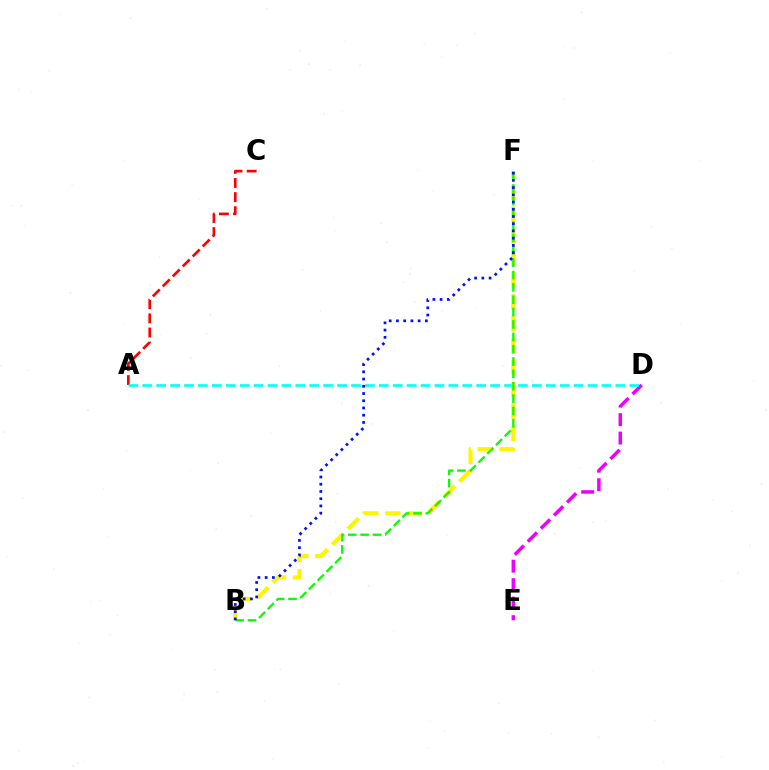{('A', 'C'): [{'color': '#ff0000', 'line_style': 'dashed', 'thickness': 1.92}], ('D', 'E'): [{'color': '#ee00ff', 'line_style': 'dashed', 'thickness': 2.51}], ('A', 'D'): [{'color': '#00fff6', 'line_style': 'dashed', 'thickness': 1.89}], ('B', 'F'): [{'color': '#fcf500', 'line_style': 'dashed', 'thickness': 2.98}, {'color': '#08ff00', 'line_style': 'dashed', 'thickness': 1.68}, {'color': '#0010ff', 'line_style': 'dotted', 'thickness': 1.96}]}